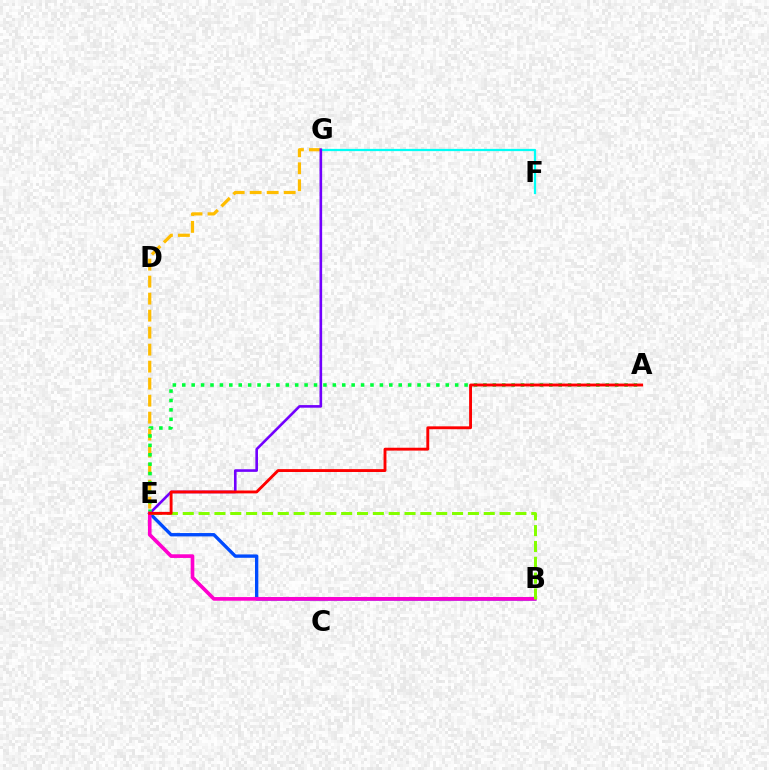{('B', 'E'): [{'color': '#004bff', 'line_style': 'solid', 'thickness': 2.41}, {'color': '#ff00cf', 'line_style': 'solid', 'thickness': 2.63}, {'color': '#84ff00', 'line_style': 'dashed', 'thickness': 2.15}], ('E', 'G'): [{'color': '#ffbd00', 'line_style': 'dashed', 'thickness': 2.31}, {'color': '#7200ff', 'line_style': 'solid', 'thickness': 1.88}], ('F', 'G'): [{'color': '#00fff6', 'line_style': 'solid', 'thickness': 1.62}], ('A', 'E'): [{'color': '#00ff39', 'line_style': 'dotted', 'thickness': 2.56}, {'color': '#ff0000', 'line_style': 'solid', 'thickness': 2.07}]}